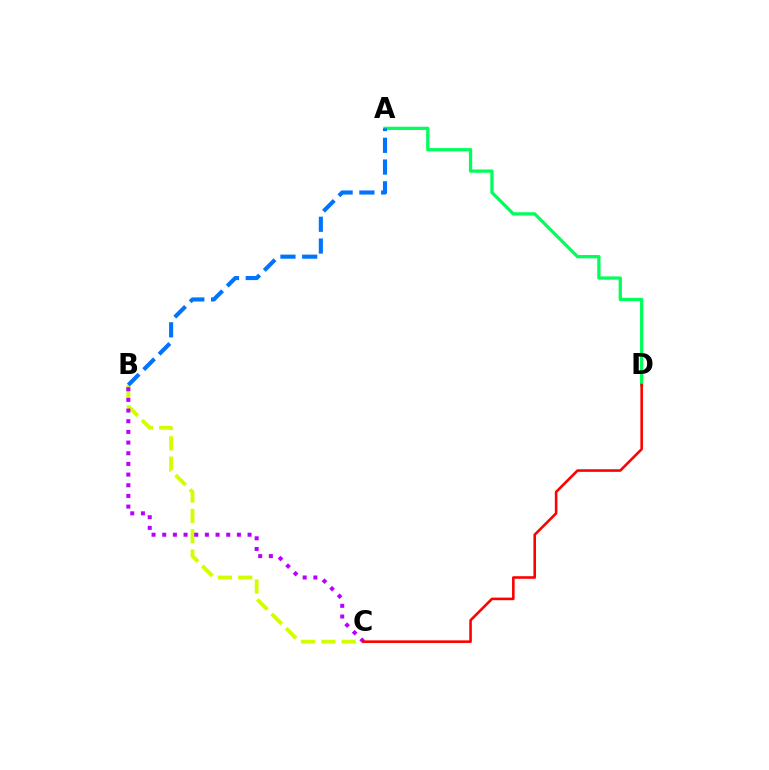{('B', 'C'): [{'color': '#d1ff00', 'line_style': 'dashed', 'thickness': 2.77}, {'color': '#b900ff', 'line_style': 'dotted', 'thickness': 2.9}], ('A', 'D'): [{'color': '#00ff5c', 'line_style': 'solid', 'thickness': 2.36}], ('A', 'B'): [{'color': '#0074ff', 'line_style': 'dashed', 'thickness': 2.96}], ('C', 'D'): [{'color': '#ff0000', 'line_style': 'solid', 'thickness': 1.87}]}